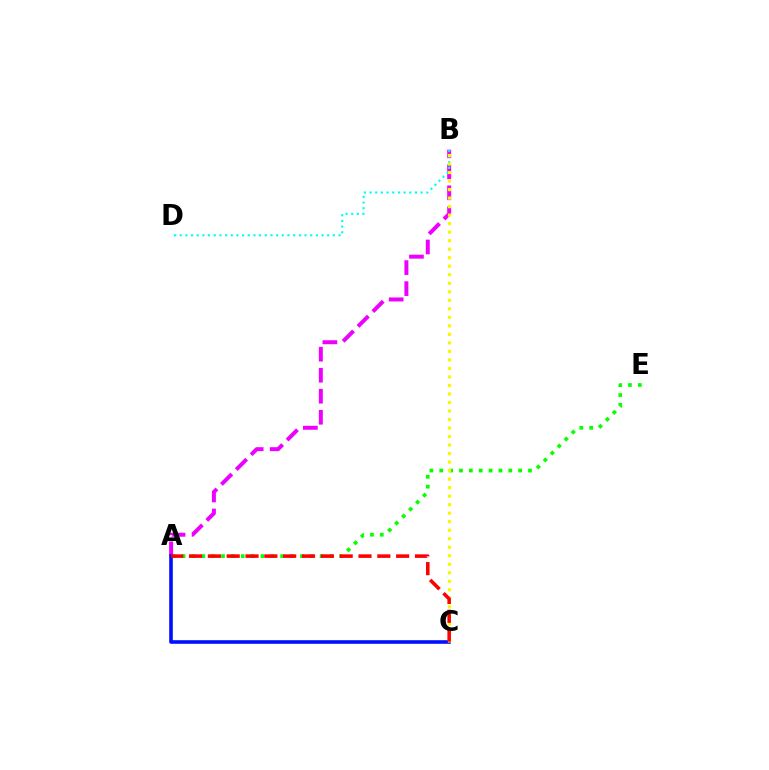{('A', 'E'): [{'color': '#08ff00', 'line_style': 'dotted', 'thickness': 2.68}], ('A', 'B'): [{'color': '#ee00ff', 'line_style': 'dashed', 'thickness': 2.85}], ('A', 'C'): [{'color': '#0010ff', 'line_style': 'solid', 'thickness': 2.59}, {'color': '#ff0000', 'line_style': 'dashed', 'thickness': 2.56}], ('B', 'D'): [{'color': '#00fff6', 'line_style': 'dotted', 'thickness': 1.54}], ('B', 'C'): [{'color': '#fcf500', 'line_style': 'dotted', 'thickness': 2.31}]}